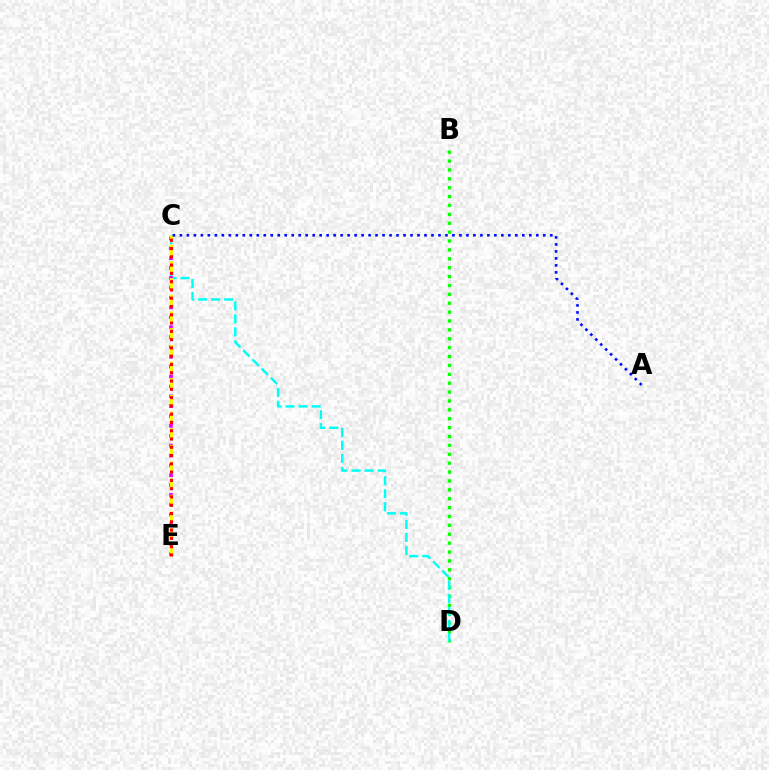{('B', 'D'): [{'color': '#08ff00', 'line_style': 'dotted', 'thickness': 2.41}], ('C', 'D'): [{'color': '#00fff6', 'line_style': 'dashed', 'thickness': 1.77}], ('C', 'E'): [{'color': '#ee00ff', 'line_style': 'dotted', 'thickness': 2.68}, {'color': '#fcf500', 'line_style': 'dashed', 'thickness': 2.27}, {'color': '#ff0000', 'line_style': 'dotted', 'thickness': 2.25}], ('A', 'C'): [{'color': '#0010ff', 'line_style': 'dotted', 'thickness': 1.9}]}